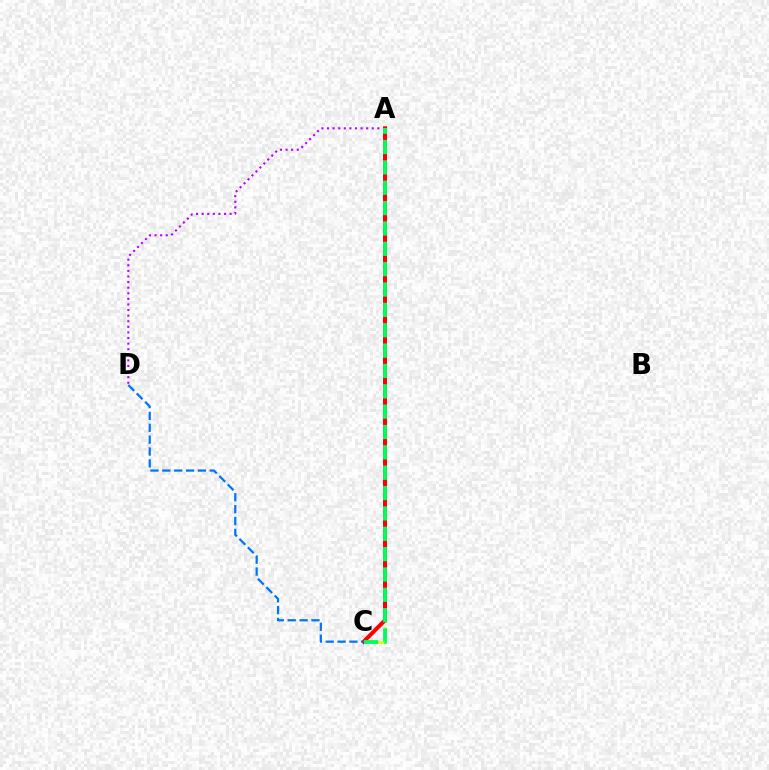{('A', 'D'): [{'color': '#b900ff', 'line_style': 'dotted', 'thickness': 1.52}], ('A', 'C'): [{'color': '#d1ff00', 'line_style': 'dashed', 'thickness': 1.83}, {'color': '#ff0000', 'line_style': 'solid', 'thickness': 2.88}, {'color': '#00ff5c', 'line_style': 'dashed', 'thickness': 2.77}], ('C', 'D'): [{'color': '#0074ff', 'line_style': 'dashed', 'thickness': 1.61}]}